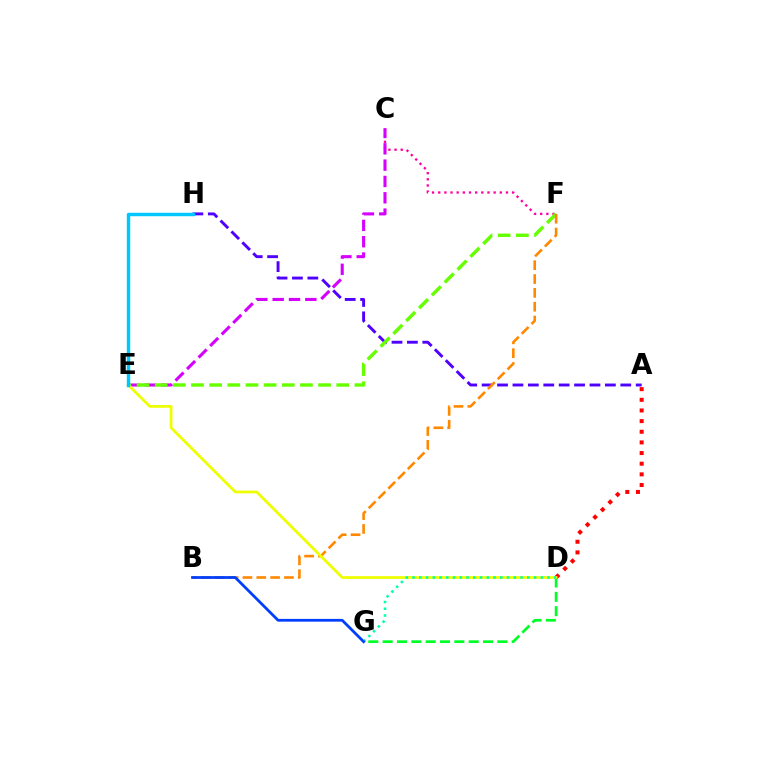{('D', 'G'): [{'color': '#00ff27', 'line_style': 'dashed', 'thickness': 1.95}, {'color': '#00ffaf', 'line_style': 'dotted', 'thickness': 1.83}], ('C', 'F'): [{'color': '#ff00a0', 'line_style': 'dotted', 'thickness': 1.67}], ('C', 'E'): [{'color': '#d600ff', 'line_style': 'dashed', 'thickness': 2.22}], ('A', 'H'): [{'color': '#4f00ff', 'line_style': 'dashed', 'thickness': 2.09}], ('A', 'D'): [{'color': '#ff0000', 'line_style': 'dotted', 'thickness': 2.89}], ('E', 'F'): [{'color': '#66ff00', 'line_style': 'dashed', 'thickness': 2.47}], ('B', 'F'): [{'color': '#ff8800', 'line_style': 'dashed', 'thickness': 1.88}], ('D', 'E'): [{'color': '#eeff00', 'line_style': 'solid', 'thickness': 1.98}], ('E', 'H'): [{'color': '#00c7ff', 'line_style': 'solid', 'thickness': 2.48}], ('B', 'G'): [{'color': '#003fff', 'line_style': 'solid', 'thickness': 1.99}]}